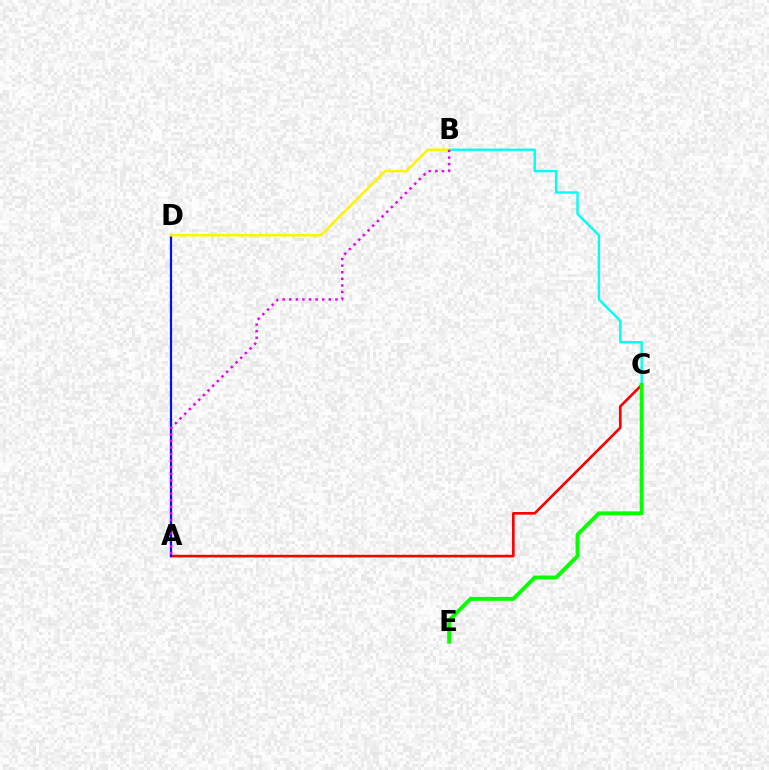{('B', 'C'): [{'color': '#00fff6', 'line_style': 'solid', 'thickness': 1.72}], ('A', 'C'): [{'color': '#ff0000', 'line_style': 'solid', 'thickness': 1.9}], ('A', 'D'): [{'color': '#0010ff', 'line_style': 'solid', 'thickness': 1.6}], ('C', 'E'): [{'color': '#08ff00', 'line_style': 'solid', 'thickness': 2.81}], ('B', 'D'): [{'color': '#fcf500', 'line_style': 'solid', 'thickness': 1.82}], ('A', 'B'): [{'color': '#ee00ff', 'line_style': 'dotted', 'thickness': 1.79}]}